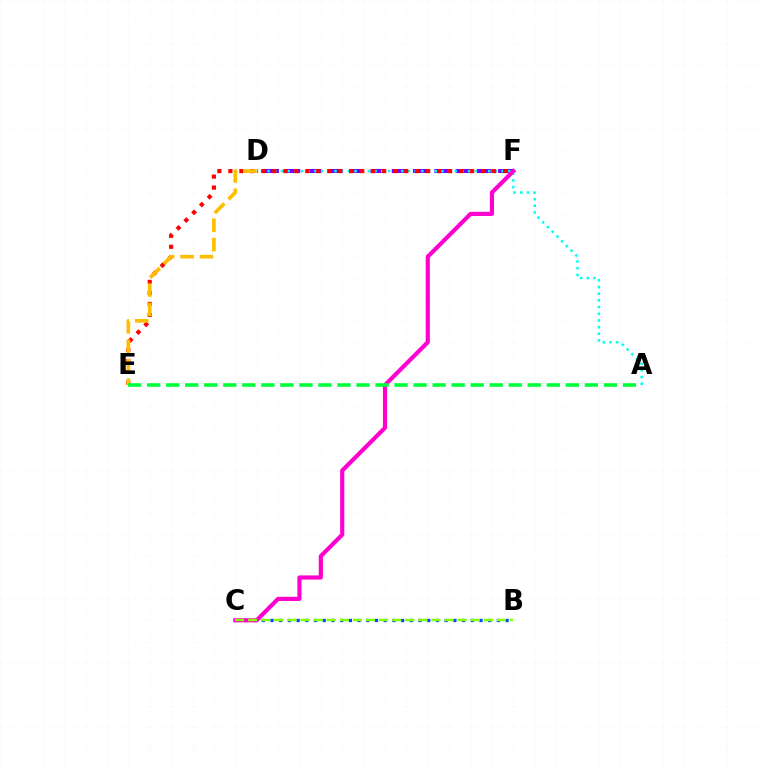{('D', 'F'): [{'color': '#7200ff', 'line_style': 'dashed', 'thickness': 2.89}], ('A', 'D'): [{'color': '#00fff6', 'line_style': 'dotted', 'thickness': 1.82}], ('B', 'C'): [{'color': '#004bff', 'line_style': 'dotted', 'thickness': 2.37}, {'color': '#84ff00', 'line_style': 'dashed', 'thickness': 1.78}], ('E', 'F'): [{'color': '#ff0000', 'line_style': 'dotted', 'thickness': 2.99}], ('C', 'F'): [{'color': '#ff00cf', 'line_style': 'solid', 'thickness': 2.99}], ('D', 'E'): [{'color': '#ffbd00', 'line_style': 'dashed', 'thickness': 2.64}], ('A', 'E'): [{'color': '#00ff39', 'line_style': 'dashed', 'thickness': 2.59}]}